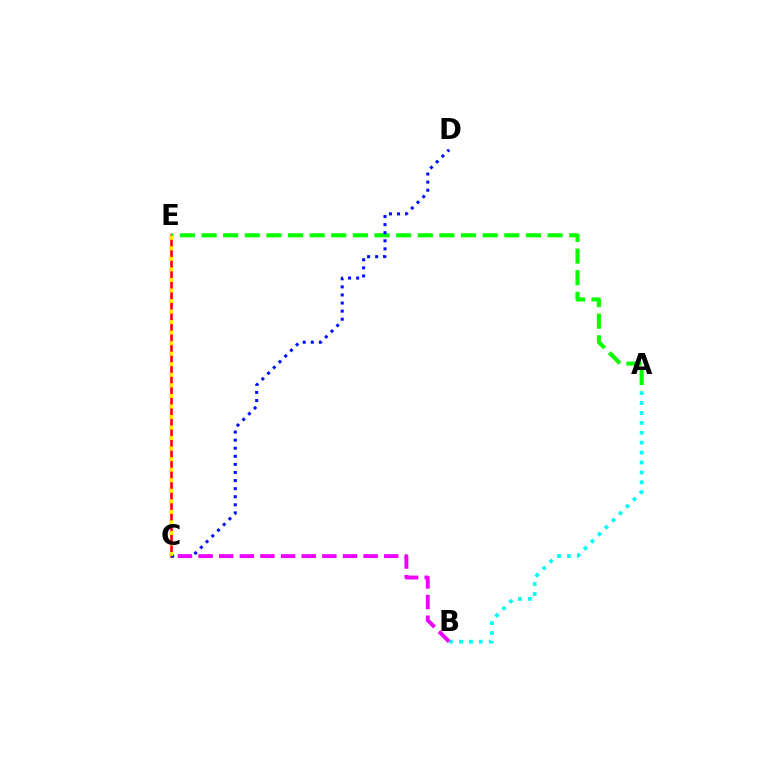{('C', 'E'): [{'color': '#ff0000', 'line_style': 'solid', 'thickness': 1.88}, {'color': '#fcf500', 'line_style': 'dotted', 'thickness': 2.86}], ('A', 'B'): [{'color': '#00fff6', 'line_style': 'dotted', 'thickness': 2.69}], ('A', 'E'): [{'color': '#08ff00', 'line_style': 'dashed', 'thickness': 2.94}], ('C', 'D'): [{'color': '#0010ff', 'line_style': 'dotted', 'thickness': 2.2}], ('B', 'C'): [{'color': '#ee00ff', 'line_style': 'dashed', 'thickness': 2.8}]}